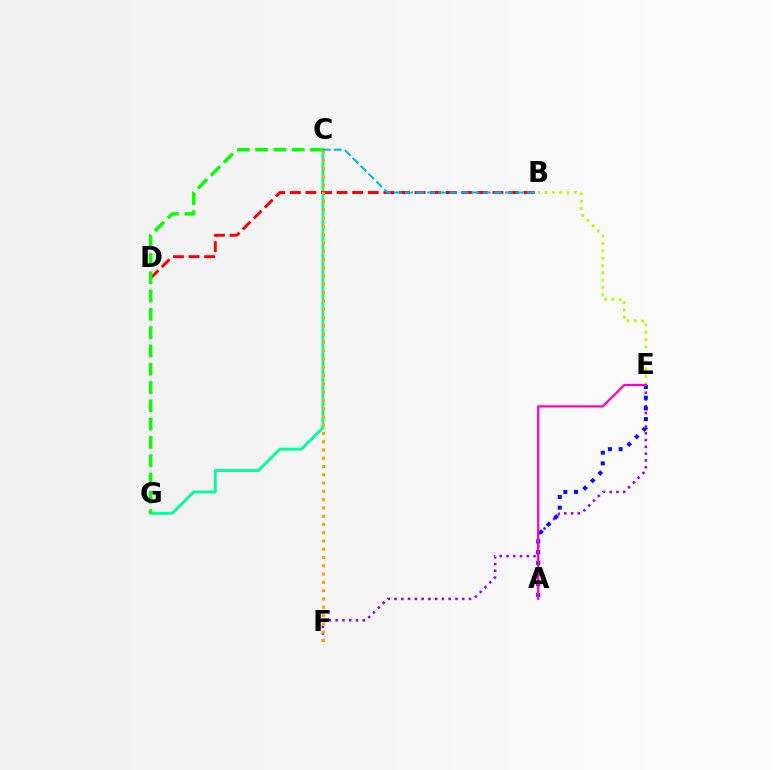{('C', 'G'): [{'color': '#00ff9d', 'line_style': 'solid', 'thickness': 2.09}, {'color': '#08ff00', 'line_style': 'dashed', 'thickness': 2.49}], ('B', 'D'): [{'color': '#ff0000', 'line_style': 'dashed', 'thickness': 2.12}], ('B', 'C'): [{'color': '#00b5ff', 'line_style': 'dashed', 'thickness': 1.51}], ('E', 'F'): [{'color': '#9b00ff', 'line_style': 'dotted', 'thickness': 1.84}], ('C', 'F'): [{'color': '#ffa500', 'line_style': 'dotted', 'thickness': 2.25}], ('B', 'E'): [{'color': '#b3ff00', 'line_style': 'dotted', 'thickness': 1.99}], ('A', 'E'): [{'color': '#0010ff', 'line_style': 'dotted', 'thickness': 2.9}, {'color': '#ff00bd', 'line_style': 'solid', 'thickness': 1.61}]}